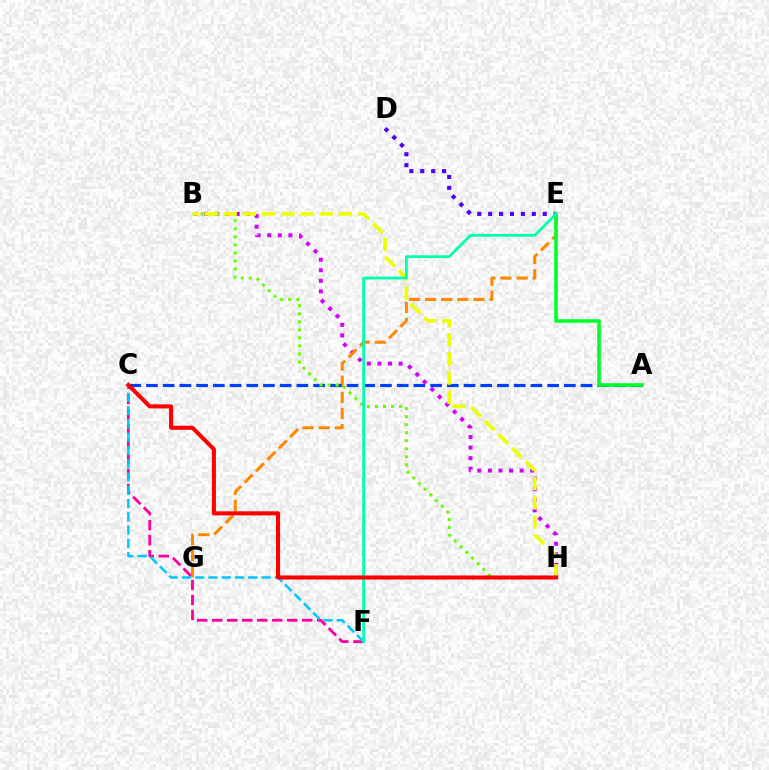{('D', 'E'): [{'color': '#4f00ff', 'line_style': 'dotted', 'thickness': 2.96}], ('B', 'H'): [{'color': '#d600ff', 'line_style': 'dotted', 'thickness': 2.87}, {'color': '#66ff00', 'line_style': 'dotted', 'thickness': 2.18}, {'color': '#eeff00', 'line_style': 'dashed', 'thickness': 2.61}], ('C', 'F'): [{'color': '#ff00a0', 'line_style': 'dashed', 'thickness': 2.04}, {'color': '#00c7ff', 'line_style': 'dashed', 'thickness': 1.8}], ('E', 'G'): [{'color': '#ff8800', 'line_style': 'dashed', 'thickness': 2.19}], ('A', 'C'): [{'color': '#003fff', 'line_style': 'dashed', 'thickness': 2.27}], ('A', 'E'): [{'color': '#00ff27', 'line_style': 'solid', 'thickness': 2.56}], ('E', 'F'): [{'color': '#00ffaf', 'line_style': 'solid', 'thickness': 1.99}], ('C', 'H'): [{'color': '#ff0000', 'line_style': 'solid', 'thickness': 2.93}]}